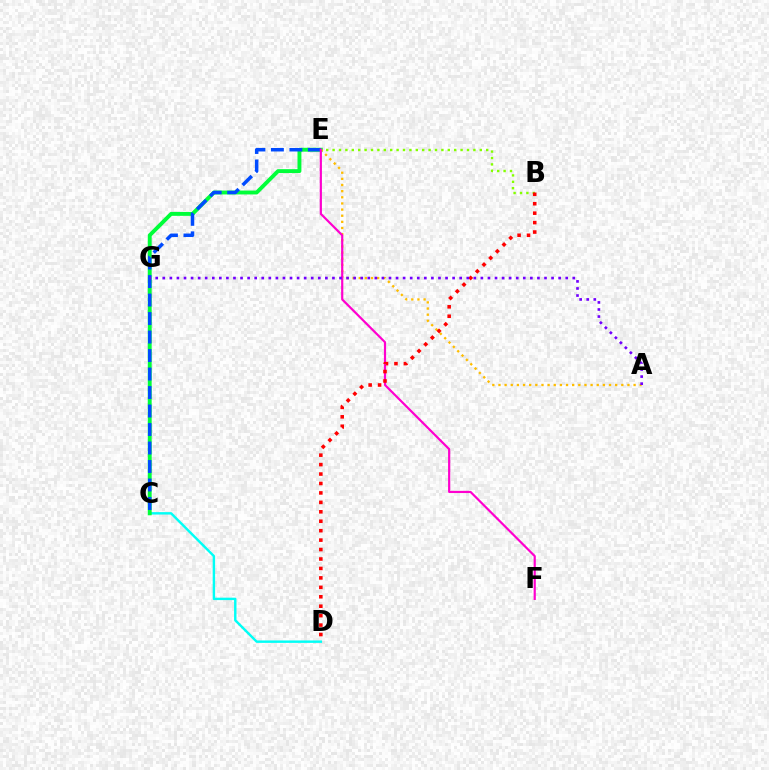{('C', 'D'): [{'color': '#00fff6', 'line_style': 'solid', 'thickness': 1.74}], ('C', 'E'): [{'color': '#00ff39', 'line_style': 'solid', 'thickness': 2.81}, {'color': '#004bff', 'line_style': 'dashed', 'thickness': 2.51}], ('A', 'E'): [{'color': '#ffbd00', 'line_style': 'dotted', 'thickness': 1.67}], ('B', 'E'): [{'color': '#84ff00', 'line_style': 'dotted', 'thickness': 1.74}], ('E', 'F'): [{'color': '#ff00cf', 'line_style': 'solid', 'thickness': 1.57}], ('B', 'D'): [{'color': '#ff0000', 'line_style': 'dotted', 'thickness': 2.56}], ('A', 'G'): [{'color': '#7200ff', 'line_style': 'dotted', 'thickness': 1.92}]}